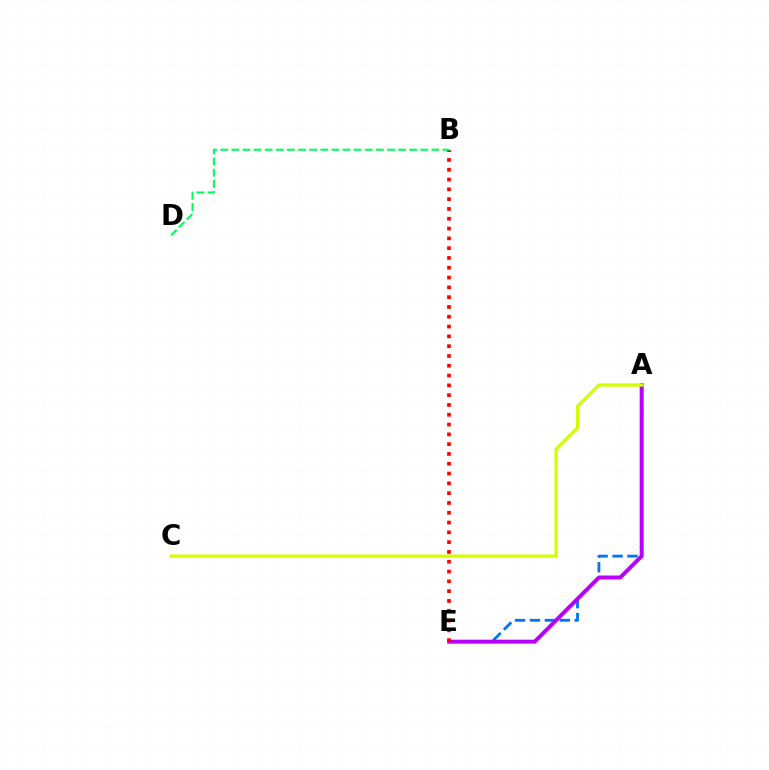{('A', 'E'): [{'color': '#0074ff', 'line_style': 'dashed', 'thickness': 2.03}, {'color': '#b900ff', 'line_style': 'solid', 'thickness': 2.86}], ('B', 'E'): [{'color': '#ff0000', 'line_style': 'dotted', 'thickness': 2.66}], ('B', 'D'): [{'color': '#00ff5c', 'line_style': 'dashed', 'thickness': 1.51}], ('A', 'C'): [{'color': '#d1ff00', 'line_style': 'solid', 'thickness': 2.34}]}